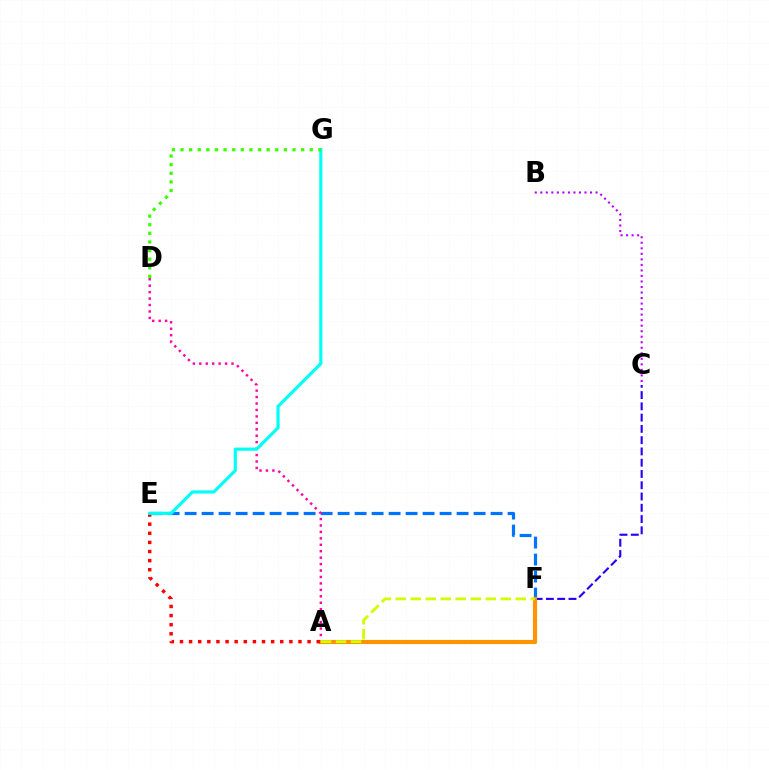{('E', 'F'): [{'color': '#0074ff', 'line_style': 'dashed', 'thickness': 2.31}], ('C', 'F'): [{'color': '#2500ff', 'line_style': 'dashed', 'thickness': 1.53}], ('A', 'F'): [{'color': '#00ff5c', 'line_style': 'dashed', 'thickness': 1.95}, {'color': '#ff9400', 'line_style': 'solid', 'thickness': 2.96}, {'color': '#d1ff00', 'line_style': 'dashed', 'thickness': 2.04}], ('A', 'D'): [{'color': '#ff00ac', 'line_style': 'dotted', 'thickness': 1.75}], ('A', 'E'): [{'color': '#ff0000', 'line_style': 'dotted', 'thickness': 2.48}], ('E', 'G'): [{'color': '#00fff6', 'line_style': 'solid', 'thickness': 2.28}], ('D', 'G'): [{'color': '#3dff00', 'line_style': 'dotted', 'thickness': 2.34}], ('B', 'C'): [{'color': '#b900ff', 'line_style': 'dotted', 'thickness': 1.5}]}